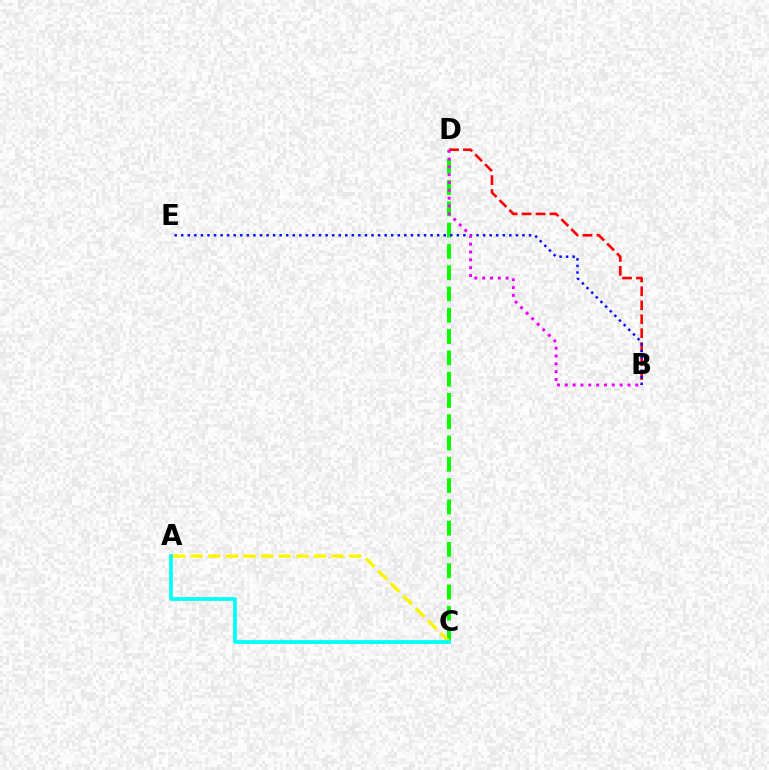{('C', 'D'): [{'color': '#08ff00', 'line_style': 'dashed', 'thickness': 2.89}], ('A', 'C'): [{'color': '#fcf500', 'line_style': 'dashed', 'thickness': 2.39}, {'color': '#00fff6', 'line_style': 'solid', 'thickness': 2.68}], ('B', 'D'): [{'color': '#ff0000', 'line_style': 'dashed', 'thickness': 1.9}, {'color': '#ee00ff', 'line_style': 'dotted', 'thickness': 2.13}], ('B', 'E'): [{'color': '#0010ff', 'line_style': 'dotted', 'thickness': 1.78}]}